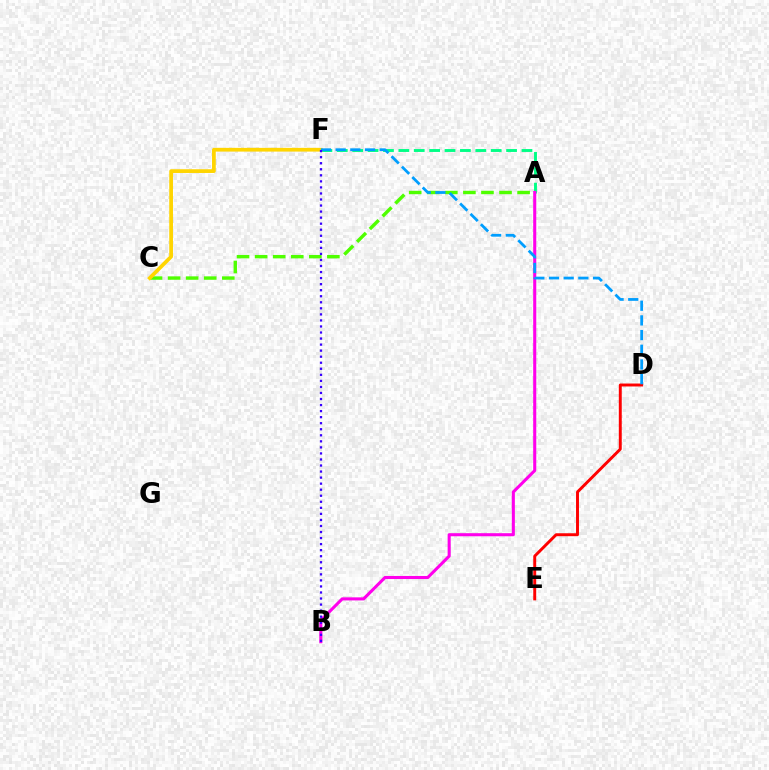{('A', 'F'): [{'color': '#00ff86', 'line_style': 'dashed', 'thickness': 2.09}], ('A', 'C'): [{'color': '#4fff00', 'line_style': 'dashed', 'thickness': 2.45}], ('D', 'E'): [{'color': '#ff0000', 'line_style': 'solid', 'thickness': 2.11}], ('C', 'F'): [{'color': '#ffd500', 'line_style': 'solid', 'thickness': 2.69}], ('A', 'B'): [{'color': '#ff00ed', 'line_style': 'solid', 'thickness': 2.21}], ('D', 'F'): [{'color': '#009eff', 'line_style': 'dashed', 'thickness': 2.0}], ('B', 'F'): [{'color': '#3700ff', 'line_style': 'dotted', 'thickness': 1.64}]}